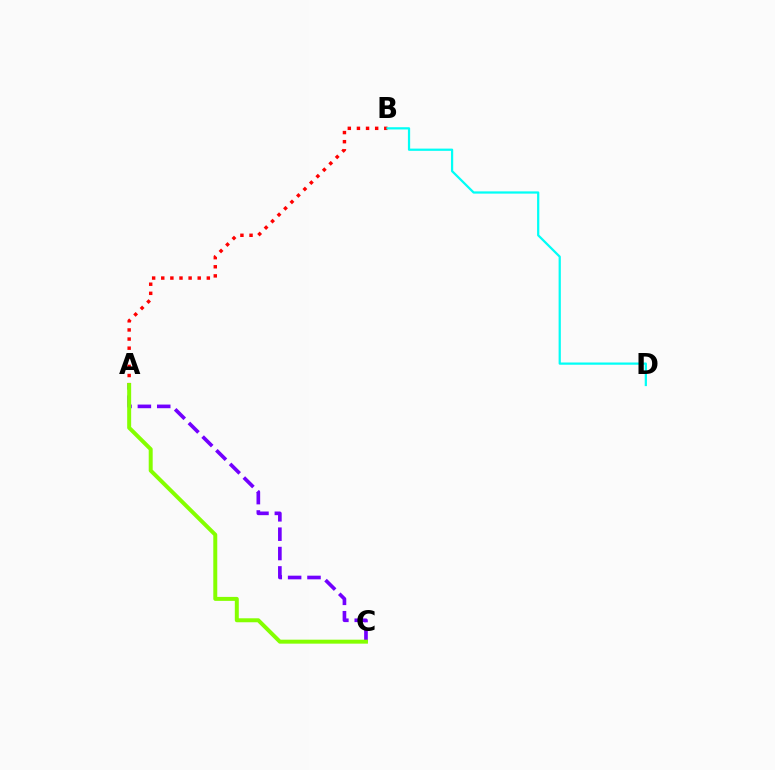{('A', 'B'): [{'color': '#ff0000', 'line_style': 'dotted', 'thickness': 2.48}], ('B', 'D'): [{'color': '#00fff6', 'line_style': 'solid', 'thickness': 1.61}], ('A', 'C'): [{'color': '#7200ff', 'line_style': 'dashed', 'thickness': 2.63}, {'color': '#84ff00', 'line_style': 'solid', 'thickness': 2.86}]}